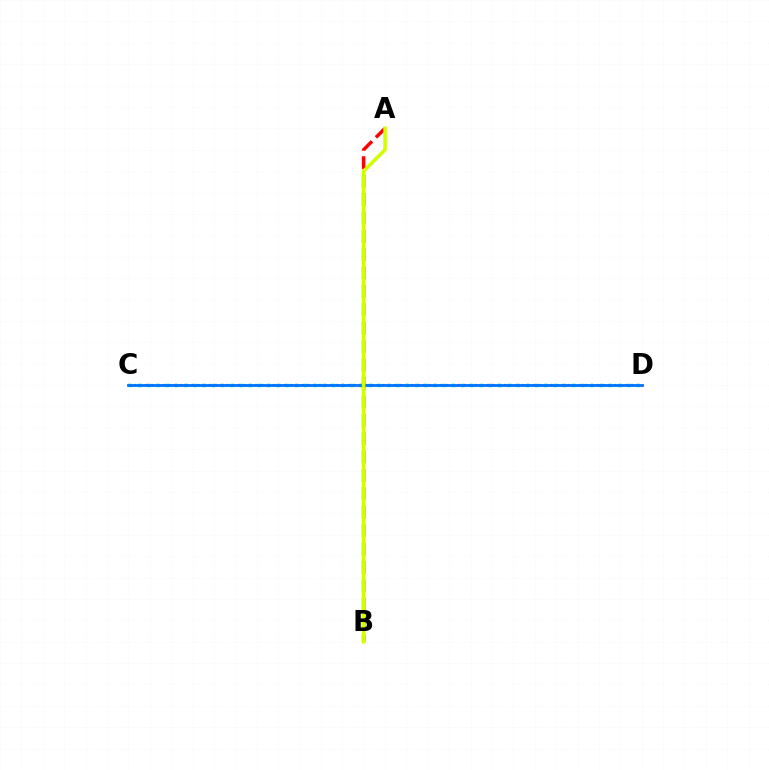{('C', 'D'): [{'color': '#b900ff', 'line_style': 'dotted', 'thickness': 1.57}, {'color': '#00ff5c', 'line_style': 'dotted', 'thickness': 2.51}, {'color': '#0074ff', 'line_style': 'solid', 'thickness': 2.01}], ('A', 'B'): [{'color': '#ff0000', 'line_style': 'dashed', 'thickness': 2.5}, {'color': '#d1ff00', 'line_style': 'solid', 'thickness': 2.57}]}